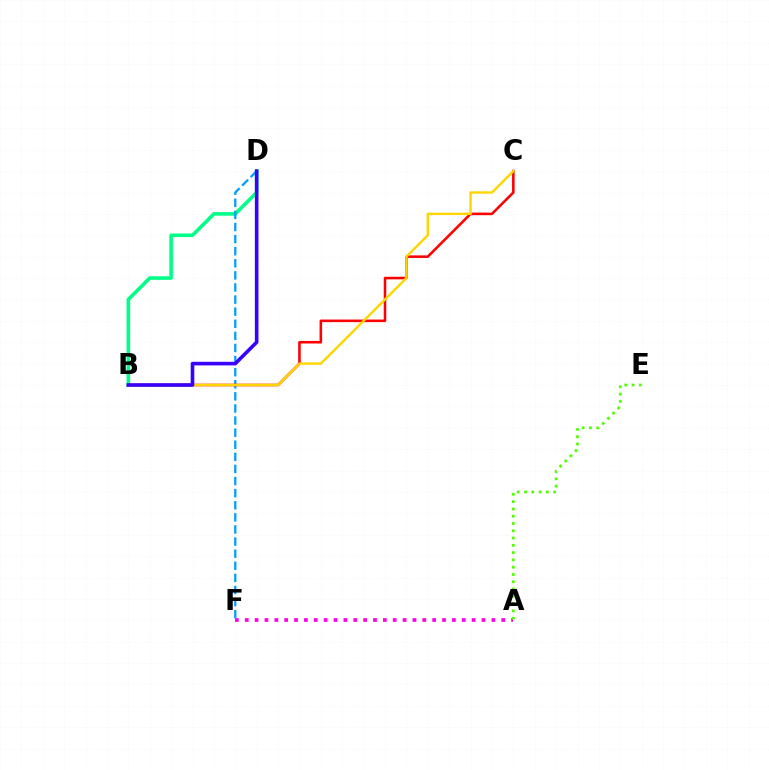{('A', 'F'): [{'color': '#ff00ed', 'line_style': 'dotted', 'thickness': 2.68}], ('B', 'D'): [{'color': '#00ff86', 'line_style': 'solid', 'thickness': 2.59}, {'color': '#3700ff', 'line_style': 'solid', 'thickness': 2.6}], ('D', 'F'): [{'color': '#009eff', 'line_style': 'dashed', 'thickness': 1.64}], ('B', 'C'): [{'color': '#ff0000', 'line_style': 'solid', 'thickness': 1.85}, {'color': '#ffd500', 'line_style': 'solid', 'thickness': 1.73}], ('A', 'E'): [{'color': '#4fff00', 'line_style': 'dotted', 'thickness': 1.98}]}